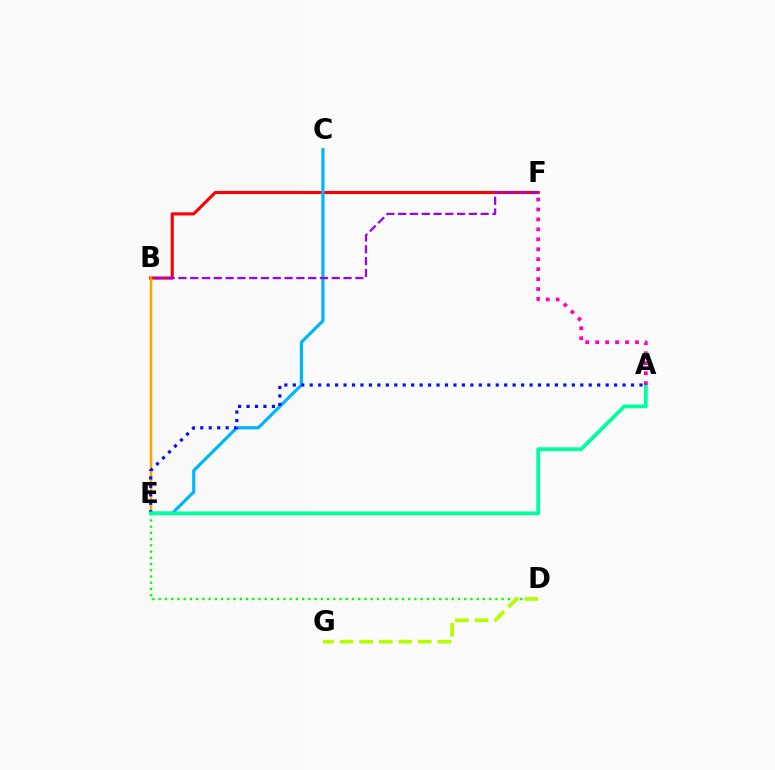{('B', 'F'): [{'color': '#ff0000', 'line_style': 'solid', 'thickness': 2.24}, {'color': '#9b00ff', 'line_style': 'dashed', 'thickness': 1.6}], ('D', 'E'): [{'color': '#08ff00', 'line_style': 'dotted', 'thickness': 1.69}], ('B', 'E'): [{'color': '#ffa500', 'line_style': 'solid', 'thickness': 1.77}], ('D', 'G'): [{'color': '#b3ff00', 'line_style': 'dashed', 'thickness': 2.66}], ('C', 'E'): [{'color': '#00b5ff', 'line_style': 'solid', 'thickness': 2.28}], ('A', 'E'): [{'color': '#0010ff', 'line_style': 'dotted', 'thickness': 2.3}, {'color': '#00ff9d', 'line_style': 'solid', 'thickness': 2.73}], ('A', 'F'): [{'color': '#ff00bd', 'line_style': 'dotted', 'thickness': 2.7}]}